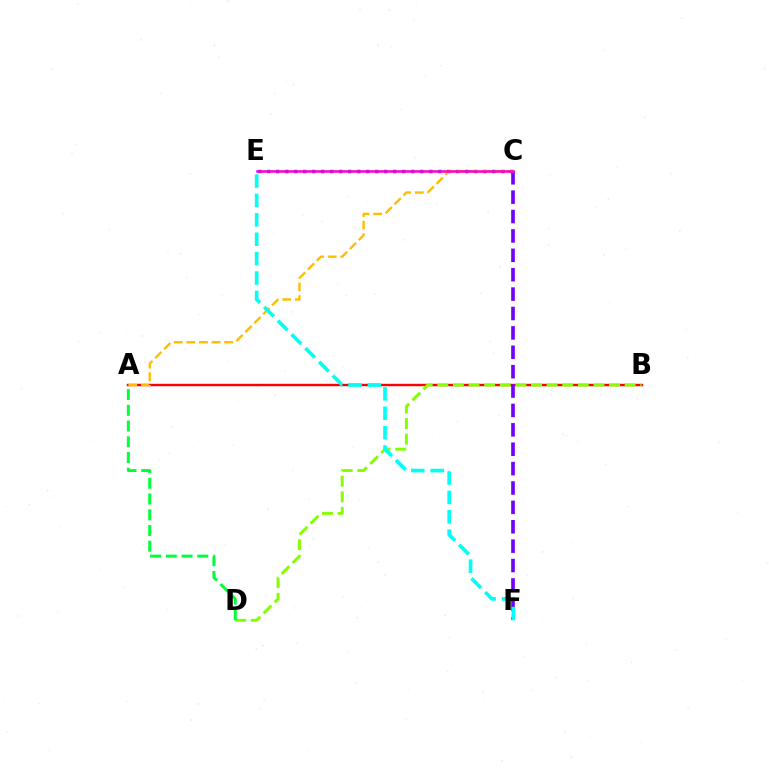{('C', 'E'): [{'color': '#004bff', 'line_style': 'dotted', 'thickness': 2.45}, {'color': '#ff00cf', 'line_style': 'solid', 'thickness': 1.83}], ('A', 'B'): [{'color': '#ff0000', 'line_style': 'solid', 'thickness': 1.73}], ('B', 'D'): [{'color': '#84ff00', 'line_style': 'dashed', 'thickness': 2.12}], ('C', 'F'): [{'color': '#7200ff', 'line_style': 'dashed', 'thickness': 2.63}], ('A', 'D'): [{'color': '#00ff39', 'line_style': 'dashed', 'thickness': 2.14}], ('A', 'C'): [{'color': '#ffbd00', 'line_style': 'dashed', 'thickness': 1.71}], ('E', 'F'): [{'color': '#00fff6', 'line_style': 'dashed', 'thickness': 2.64}]}